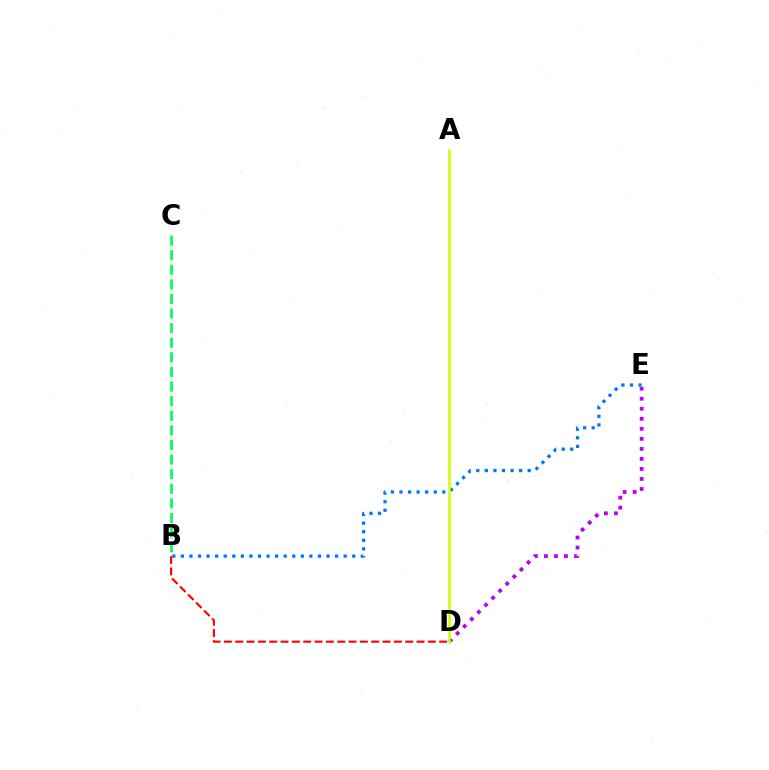{('B', 'C'): [{'color': '#00ff5c', 'line_style': 'dashed', 'thickness': 1.98}], ('D', 'E'): [{'color': '#b900ff', 'line_style': 'dotted', 'thickness': 2.72}], ('B', 'D'): [{'color': '#ff0000', 'line_style': 'dashed', 'thickness': 1.54}], ('B', 'E'): [{'color': '#0074ff', 'line_style': 'dotted', 'thickness': 2.33}], ('A', 'D'): [{'color': '#d1ff00', 'line_style': 'solid', 'thickness': 1.87}]}